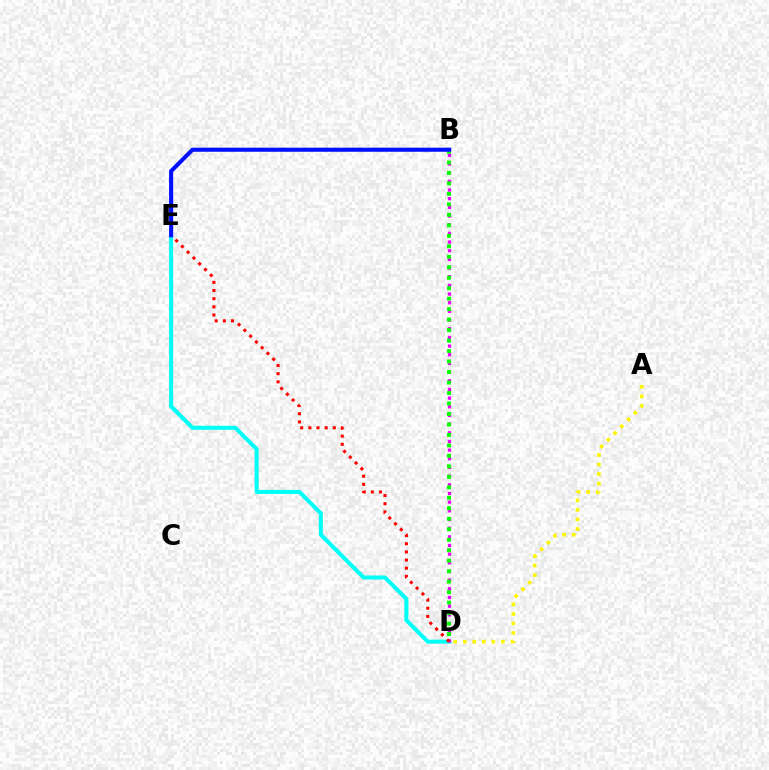{('D', 'E'): [{'color': '#00fff6', 'line_style': 'solid', 'thickness': 2.91}, {'color': '#ff0000', 'line_style': 'dotted', 'thickness': 2.21}], ('B', 'D'): [{'color': '#ee00ff', 'line_style': 'dotted', 'thickness': 2.36}, {'color': '#08ff00', 'line_style': 'dotted', 'thickness': 2.85}], ('A', 'D'): [{'color': '#fcf500', 'line_style': 'dotted', 'thickness': 2.59}], ('B', 'E'): [{'color': '#0010ff', 'line_style': 'solid', 'thickness': 2.94}]}